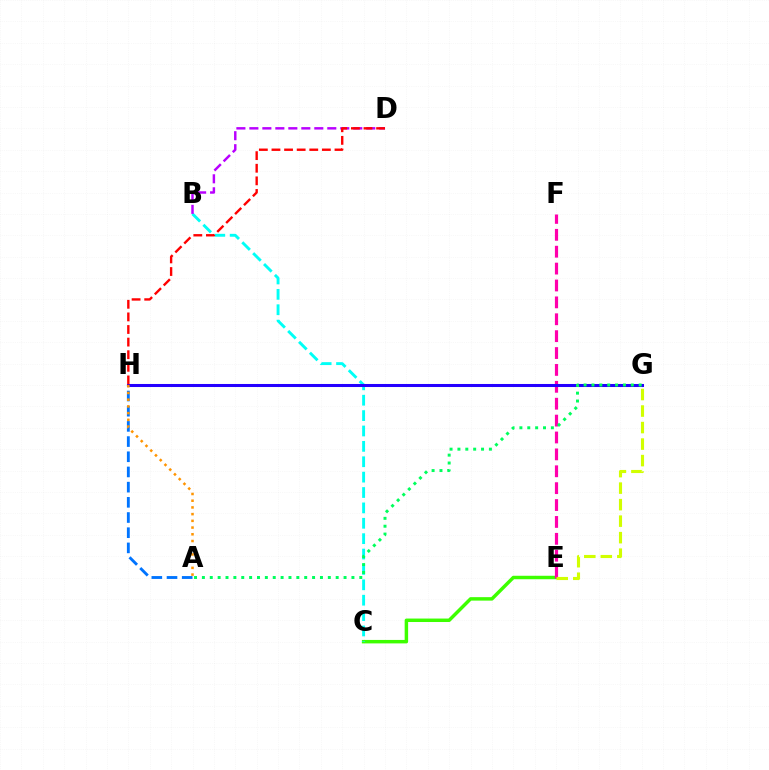{('A', 'H'): [{'color': '#0074ff', 'line_style': 'dashed', 'thickness': 2.06}, {'color': '#ff9400', 'line_style': 'dotted', 'thickness': 1.82}], ('C', 'E'): [{'color': '#3dff00', 'line_style': 'solid', 'thickness': 2.49}], ('B', 'C'): [{'color': '#00fff6', 'line_style': 'dashed', 'thickness': 2.09}], ('E', 'F'): [{'color': '#ff00ac', 'line_style': 'dashed', 'thickness': 2.29}], ('G', 'H'): [{'color': '#2500ff', 'line_style': 'solid', 'thickness': 2.19}], ('B', 'D'): [{'color': '#b900ff', 'line_style': 'dashed', 'thickness': 1.76}], ('D', 'H'): [{'color': '#ff0000', 'line_style': 'dashed', 'thickness': 1.71}], ('E', 'G'): [{'color': '#d1ff00', 'line_style': 'dashed', 'thickness': 2.24}], ('A', 'G'): [{'color': '#00ff5c', 'line_style': 'dotted', 'thickness': 2.14}]}